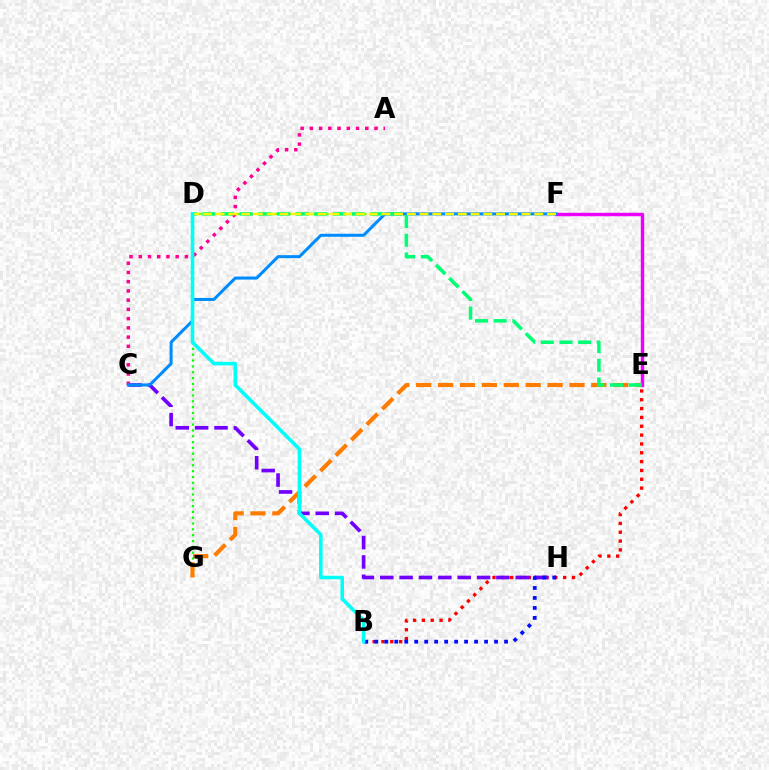{('B', 'E'): [{'color': '#ff0000', 'line_style': 'dotted', 'thickness': 2.4}], ('C', 'H'): [{'color': '#7200ff', 'line_style': 'dashed', 'thickness': 2.63}], ('D', 'F'): [{'color': '#84ff00', 'line_style': 'dashed', 'thickness': 1.72}, {'color': '#fcf500', 'line_style': 'dashed', 'thickness': 1.73}], ('E', 'F'): [{'color': '#ee00ff', 'line_style': 'solid', 'thickness': 2.46}], ('B', 'H'): [{'color': '#0010ff', 'line_style': 'dotted', 'thickness': 2.71}], ('A', 'C'): [{'color': '#ff0094', 'line_style': 'dotted', 'thickness': 2.51}], ('C', 'F'): [{'color': '#008cff', 'line_style': 'solid', 'thickness': 2.18}], ('D', 'G'): [{'color': '#08ff00', 'line_style': 'dotted', 'thickness': 1.58}], ('E', 'G'): [{'color': '#ff7c00', 'line_style': 'dashed', 'thickness': 2.97}], ('D', 'E'): [{'color': '#00ff74', 'line_style': 'dashed', 'thickness': 2.54}], ('B', 'D'): [{'color': '#00fff6', 'line_style': 'solid', 'thickness': 2.55}]}